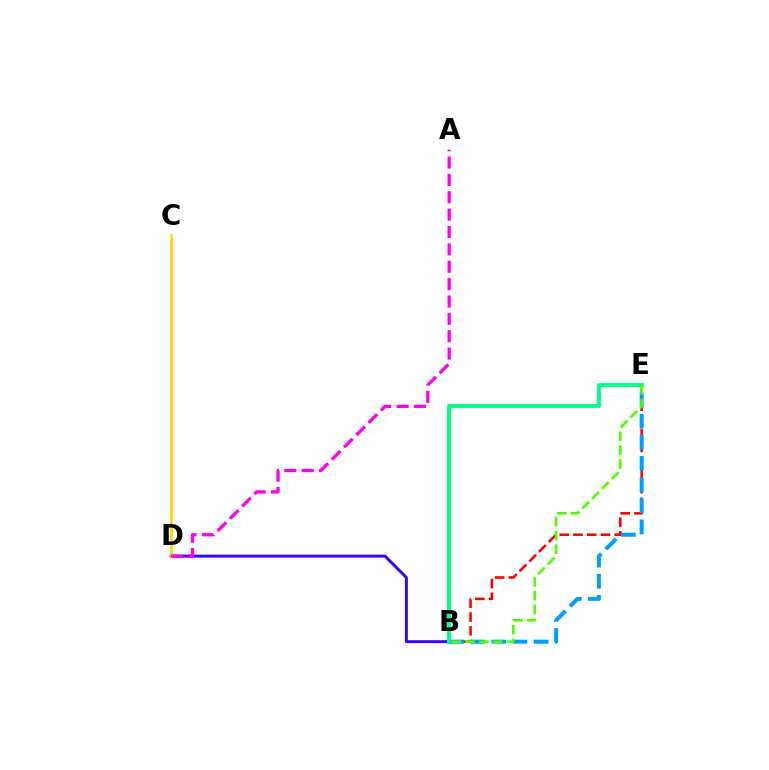{('B', 'E'): [{'color': '#ff0000', 'line_style': 'dashed', 'thickness': 1.86}, {'color': '#009eff', 'line_style': 'dashed', 'thickness': 2.87}, {'color': '#00ff86', 'line_style': 'solid', 'thickness': 2.76}, {'color': '#4fff00', 'line_style': 'dashed', 'thickness': 1.88}], ('B', 'D'): [{'color': '#3700ff', 'line_style': 'solid', 'thickness': 2.12}], ('C', 'D'): [{'color': '#ffd500', 'line_style': 'solid', 'thickness': 1.89}], ('A', 'D'): [{'color': '#ff00ed', 'line_style': 'dashed', 'thickness': 2.36}]}